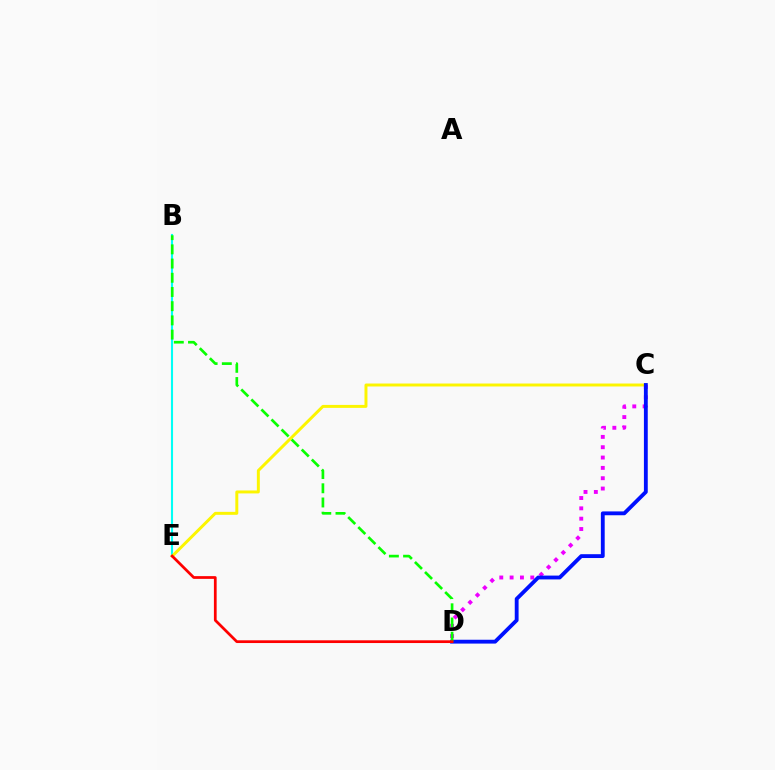{('B', 'E'): [{'color': '#00fff6', 'line_style': 'solid', 'thickness': 1.51}], ('C', 'E'): [{'color': '#fcf500', 'line_style': 'solid', 'thickness': 2.13}], ('C', 'D'): [{'color': '#ee00ff', 'line_style': 'dotted', 'thickness': 2.81}, {'color': '#0010ff', 'line_style': 'solid', 'thickness': 2.76}], ('B', 'D'): [{'color': '#08ff00', 'line_style': 'dashed', 'thickness': 1.93}], ('D', 'E'): [{'color': '#ff0000', 'line_style': 'solid', 'thickness': 1.97}]}